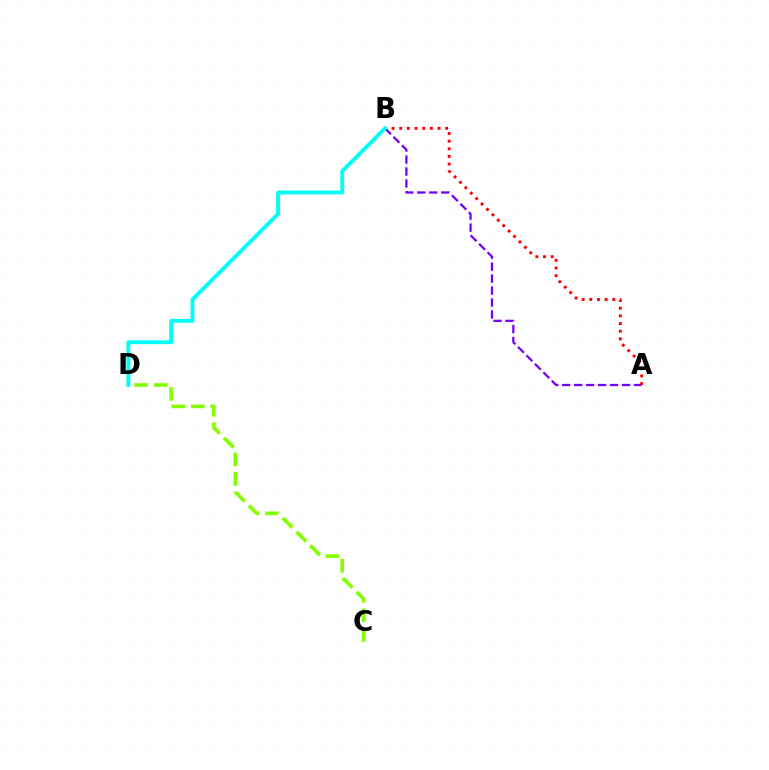{('C', 'D'): [{'color': '#84ff00', 'line_style': 'dashed', 'thickness': 2.65}], ('A', 'B'): [{'color': '#7200ff', 'line_style': 'dashed', 'thickness': 1.63}, {'color': '#ff0000', 'line_style': 'dotted', 'thickness': 2.08}], ('B', 'D'): [{'color': '#00fff6', 'line_style': 'solid', 'thickness': 2.78}]}